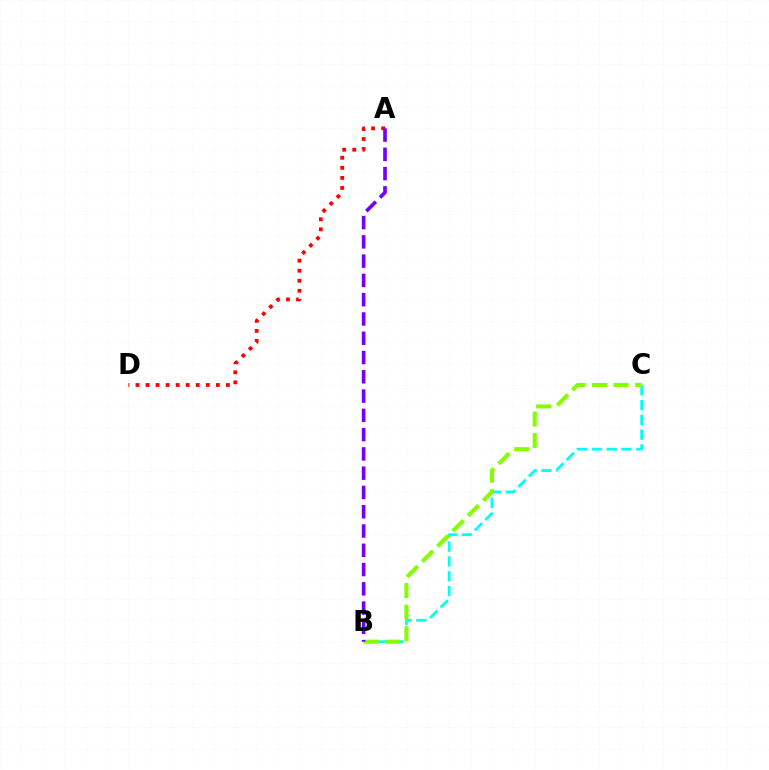{('B', 'C'): [{'color': '#00fff6', 'line_style': 'dashed', 'thickness': 2.01}, {'color': '#84ff00', 'line_style': 'dashed', 'thickness': 2.93}], ('A', 'D'): [{'color': '#ff0000', 'line_style': 'dotted', 'thickness': 2.73}], ('A', 'B'): [{'color': '#7200ff', 'line_style': 'dashed', 'thickness': 2.62}]}